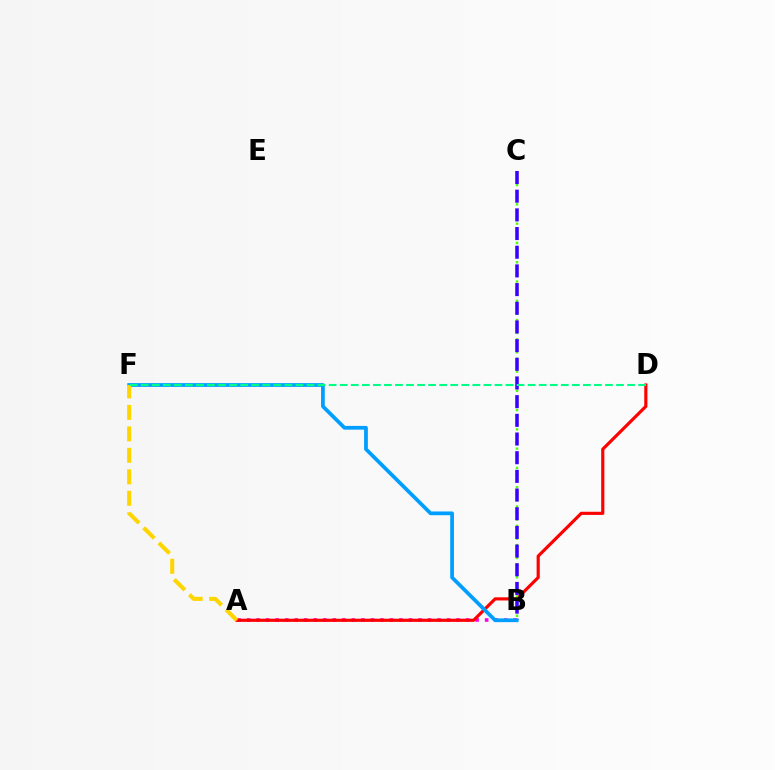{('A', 'B'): [{'color': '#ff00ed', 'line_style': 'dotted', 'thickness': 2.59}], ('A', 'D'): [{'color': '#ff0000', 'line_style': 'solid', 'thickness': 2.27}], ('B', 'C'): [{'color': '#4fff00', 'line_style': 'dotted', 'thickness': 1.75}, {'color': '#3700ff', 'line_style': 'dashed', 'thickness': 2.54}], ('B', 'F'): [{'color': '#009eff', 'line_style': 'solid', 'thickness': 2.69}], ('A', 'F'): [{'color': '#ffd500', 'line_style': 'dashed', 'thickness': 2.92}], ('D', 'F'): [{'color': '#00ff86', 'line_style': 'dashed', 'thickness': 1.5}]}